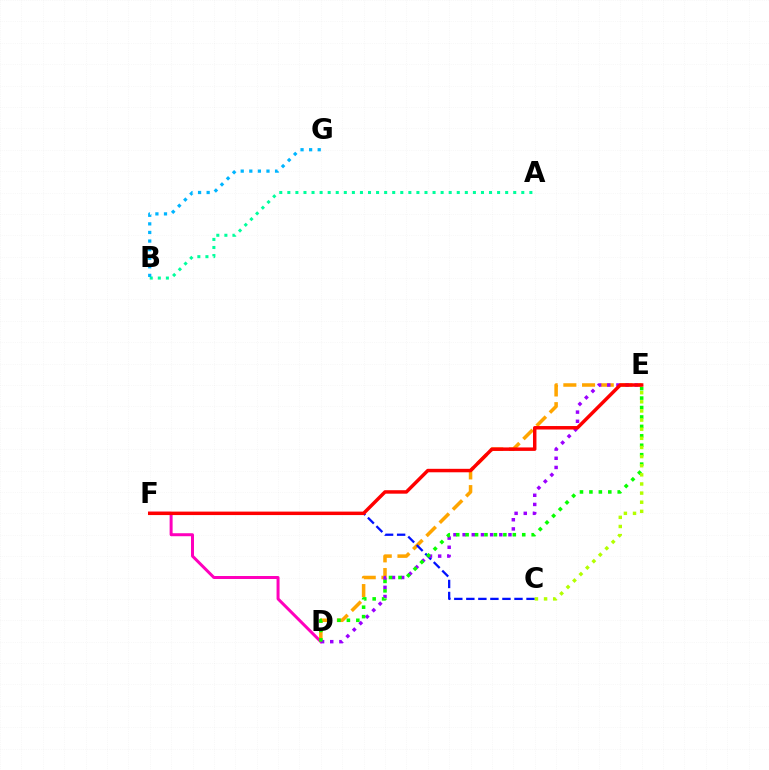{('D', 'E'): [{'color': '#ffa500', 'line_style': 'dashed', 'thickness': 2.54}, {'color': '#9b00ff', 'line_style': 'dotted', 'thickness': 2.49}, {'color': '#08ff00', 'line_style': 'dotted', 'thickness': 2.56}], ('C', 'F'): [{'color': '#0010ff', 'line_style': 'dashed', 'thickness': 1.64}], ('D', 'F'): [{'color': '#ff00bd', 'line_style': 'solid', 'thickness': 2.15}], ('A', 'B'): [{'color': '#00ff9d', 'line_style': 'dotted', 'thickness': 2.19}], ('B', 'G'): [{'color': '#00b5ff', 'line_style': 'dotted', 'thickness': 2.33}], ('C', 'E'): [{'color': '#b3ff00', 'line_style': 'dotted', 'thickness': 2.48}], ('E', 'F'): [{'color': '#ff0000', 'line_style': 'solid', 'thickness': 2.5}]}